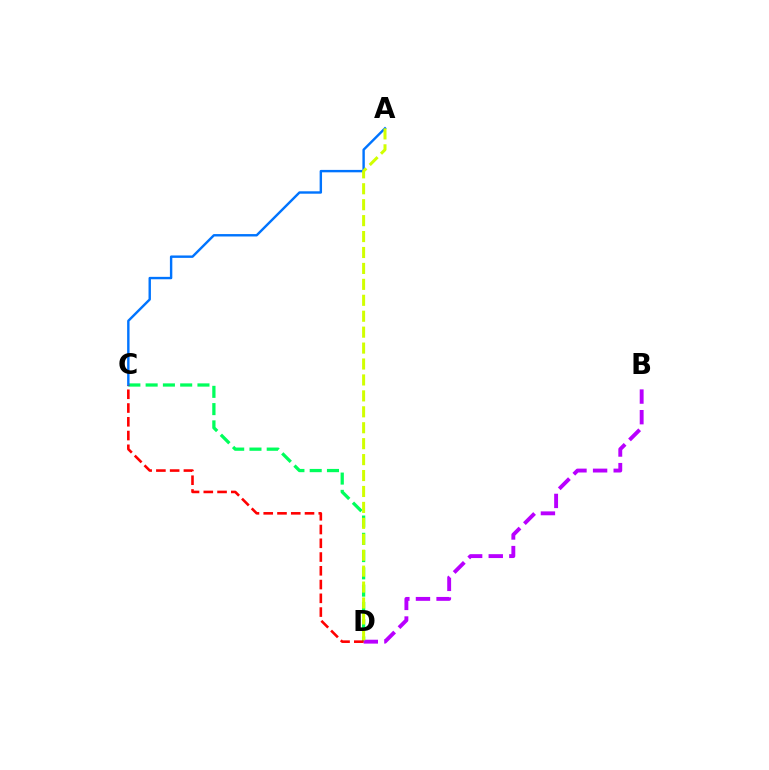{('C', 'D'): [{'color': '#00ff5c', 'line_style': 'dashed', 'thickness': 2.35}, {'color': '#ff0000', 'line_style': 'dashed', 'thickness': 1.87}], ('B', 'D'): [{'color': '#b900ff', 'line_style': 'dashed', 'thickness': 2.8}], ('A', 'C'): [{'color': '#0074ff', 'line_style': 'solid', 'thickness': 1.73}], ('A', 'D'): [{'color': '#d1ff00', 'line_style': 'dashed', 'thickness': 2.16}]}